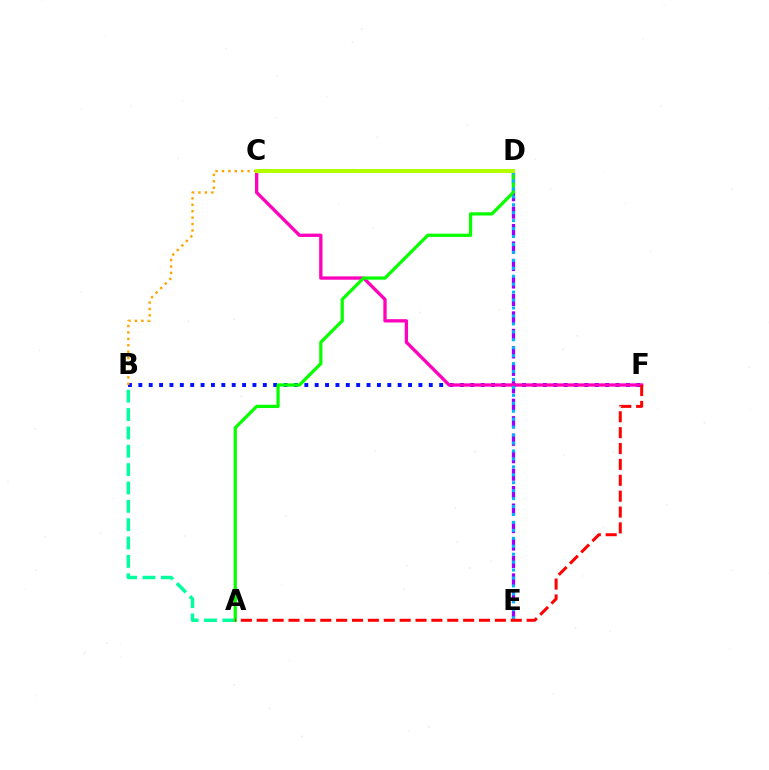{('B', 'F'): [{'color': '#0010ff', 'line_style': 'dotted', 'thickness': 2.82}], ('D', 'E'): [{'color': '#9b00ff', 'line_style': 'dashed', 'thickness': 2.37}, {'color': '#00b5ff', 'line_style': 'dotted', 'thickness': 2.16}], ('C', 'F'): [{'color': '#ff00bd', 'line_style': 'solid', 'thickness': 2.38}], ('A', 'B'): [{'color': '#00ff9d', 'line_style': 'dashed', 'thickness': 2.49}], ('B', 'D'): [{'color': '#ffa500', 'line_style': 'dotted', 'thickness': 1.74}], ('A', 'D'): [{'color': '#08ff00', 'line_style': 'solid', 'thickness': 2.34}], ('C', 'D'): [{'color': '#b3ff00', 'line_style': 'solid', 'thickness': 2.91}], ('A', 'F'): [{'color': '#ff0000', 'line_style': 'dashed', 'thickness': 2.16}]}